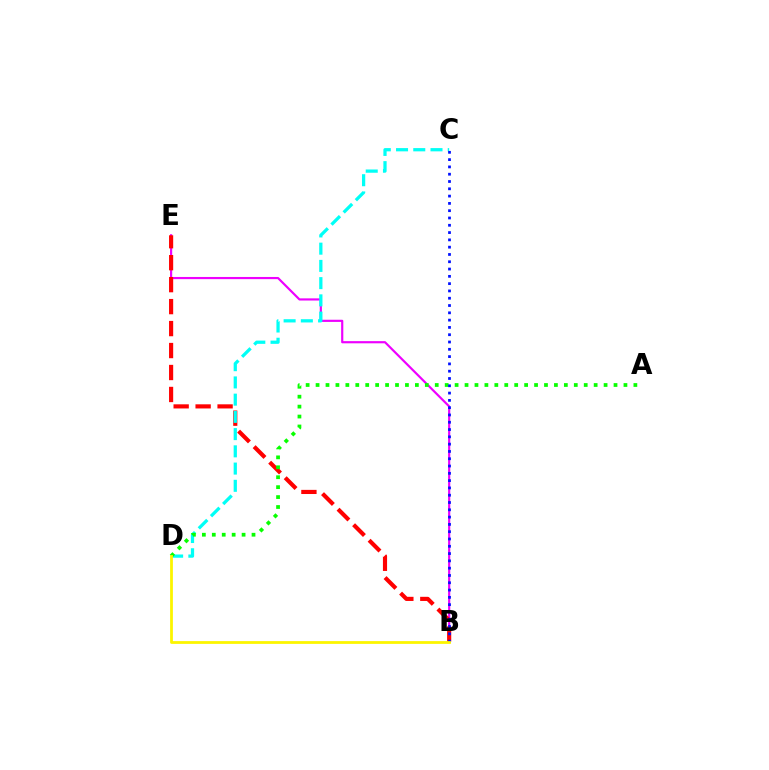{('B', 'E'): [{'color': '#ee00ff', 'line_style': 'solid', 'thickness': 1.56}, {'color': '#ff0000', 'line_style': 'dashed', 'thickness': 2.98}], ('C', 'D'): [{'color': '#00fff6', 'line_style': 'dashed', 'thickness': 2.34}], ('A', 'D'): [{'color': '#08ff00', 'line_style': 'dotted', 'thickness': 2.7}], ('B', 'C'): [{'color': '#0010ff', 'line_style': 'dotted', 'thickness': 1.98}], ('B', 'D'): [{'color': '#fcf500', 'line_style': 'solid', 'thickness': 2.0}]}